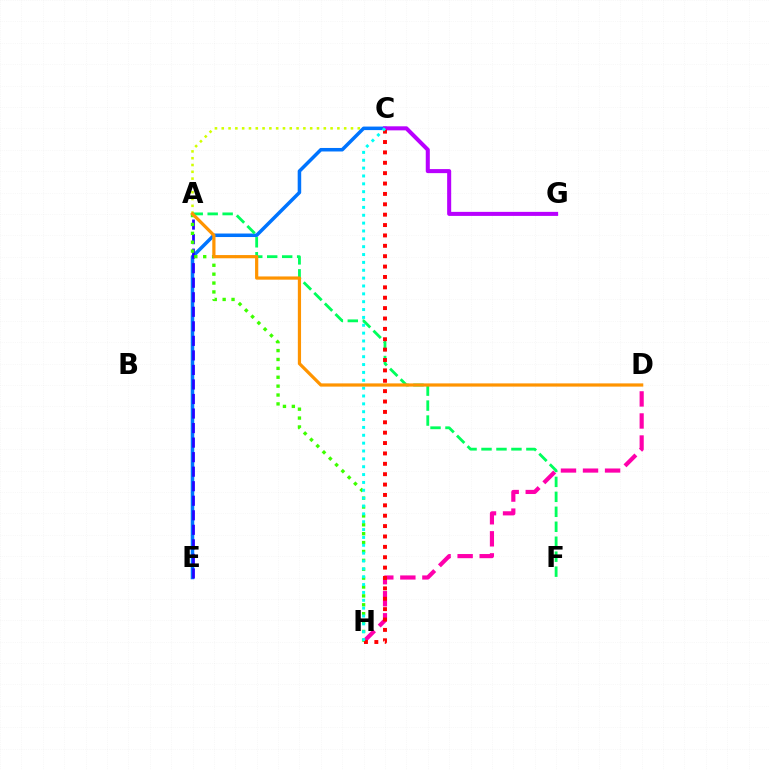{('A', 'C'): [{'color': '#d1ff00', 'line_style': 'dotted', 'thickness': 1.85}], ('C', 'E'): [{'color': '#0074ff', 'line_style': 'solid', 'thickness': 2.53}], ('D', 'H'): [{'color': '#ff00ac', 'line_style': 'dashed', 'thickness': 3.0}], ('A', 'F'): [{'color': '#00ff5c', 'line_style': 'dashed', 'thickness': 2.03}], ('A', 'E'): [{'color': '#2500ff', 'line_style': 'dashed', 'thickness': 1.97}], ('C', 'G'): [{'color': '#b900ff', 'line_style': 'solid', 'thickness': 2.91}], ('A', 'H'): [{'color': '#3dff00', 'line_style': 'dotted', 'thickness': 2.41}], ('C', 'H'): [{'color': '#ff0000', 'line_style': 'dotted', 'thickness': 2.82}, {'color': '#00fff6', 'line_style': 'dotted', 'thickness': 2.14}], ('A', 'D'): [{'color': '#ff9400', 'line_style': 'solid', 'thickness': 2.32}]}